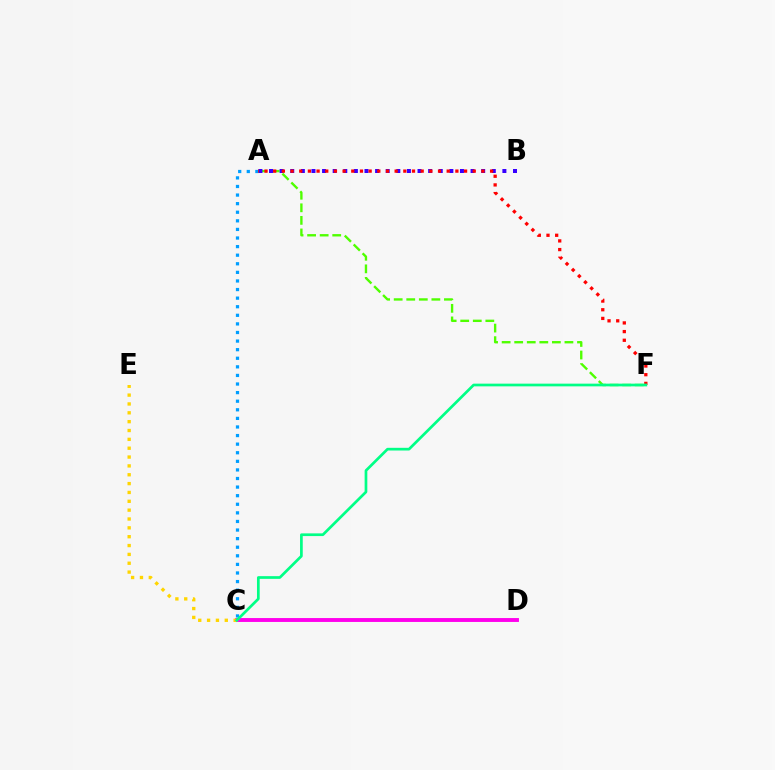{('A', 'F'): [{'color': '#4fff00', 'line_style': 'dashed', 'thickness': 1.71}, {'color': '#ff0000', 'line_style': 'dotted', 'thickness': 2.36}], ('A', 'C'): [{'color': '#009eff', 'line_style': 'dotted', 'thickness': 2.33}], ('A', 'B'): [{'color': '#3700ff', 'line_style': 'dotted', 'thickness': 2.88}], ('C', 'D'): [{'color': '#ff00ed', 'line_style': 'solid', 'thickness': 2.8}], ('C', 'E'): [{'color': '#ffd500', 'line_style': 'dotted', 'thickness': 2.4}], ('C', 'F'): [{'color': '#00ff86', 'line_style': 'solid', 'thickness': 1.95}]}